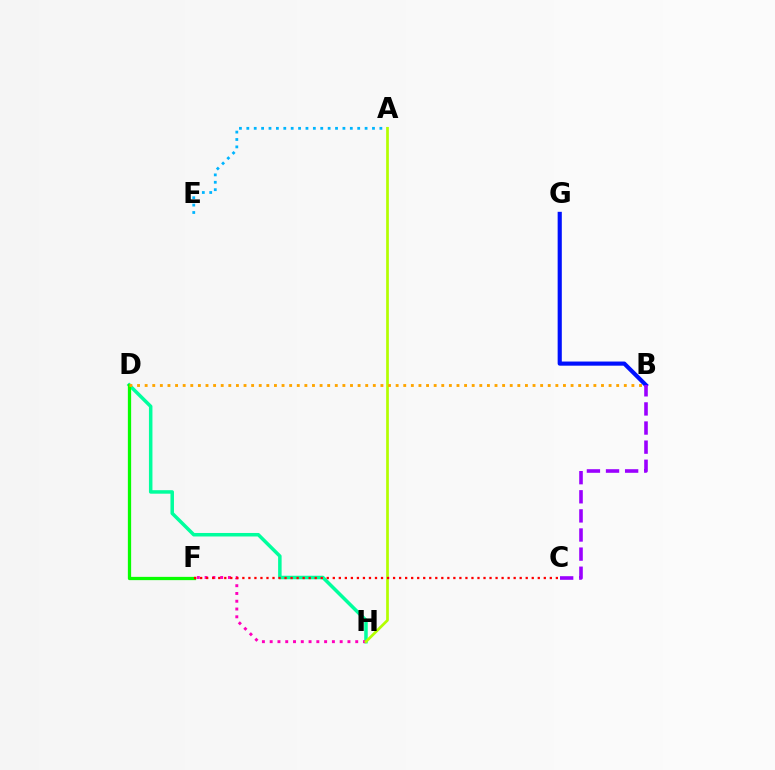{('B', 'G'): [{'color': '#0010ff', 'line_style': 'solid', 'thickness': 2.99}], ('D', 'H'): [{'color': '#00ff9d', 'line_style': 'solid', 'thickness': 2.52}], ('D', 'F'): [{'color': '#08ff00', 'line_style': 'solid', 'thickness': 2.36}], ('F', 'H'): [{'color': '#ff00bd', 'line_style': 'dotted', 'thickness': 2.11}], ('A', 'E'): [{'color': '#00b5ff', 'line_style': 'dotted', 'thickness': 2.01}], ('A', 'H'): [{'color': '#b3ff00', 'line_style': 'solid', 'thickness': 1.95}], ('B', 'D'): [{'color': '#ffa500', 'line_style': 'dotted', 'thickness': 2.07}], ('B', 'C'): [{'color': '#9b00ff', 'line_style': 'dashed', 'thickness': 2.6}], ('C', 'F'): [{'color': '#ff0000', 'line_style': 'dotted', 'thickness': 1.64}]}